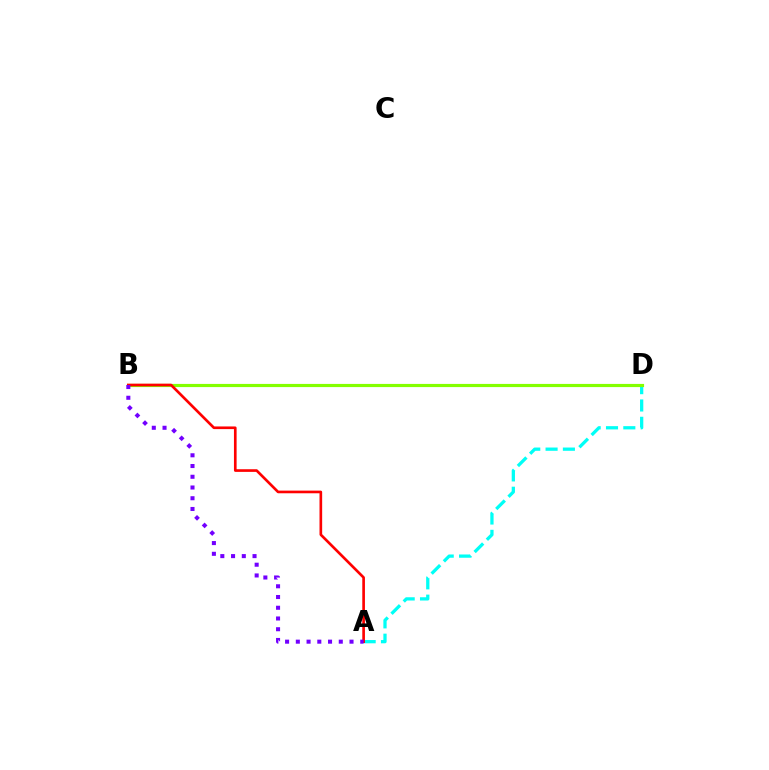{('A', 'D'): [{'color': '#00fff6', 'line_style': 'dashed', 'thickness': 2.35}], ('B', 'D'): [{'color': '#84ff00', 'line_style': 'solid', 'thickness': 2.28}], ('A', 'B'): [{'color': '#ff0000', 'line_style': 'solid', 'thickness': 1.91}, {'color': '#7200ff', 'line_style': 'dotted', 'thickness': 2.92}]}